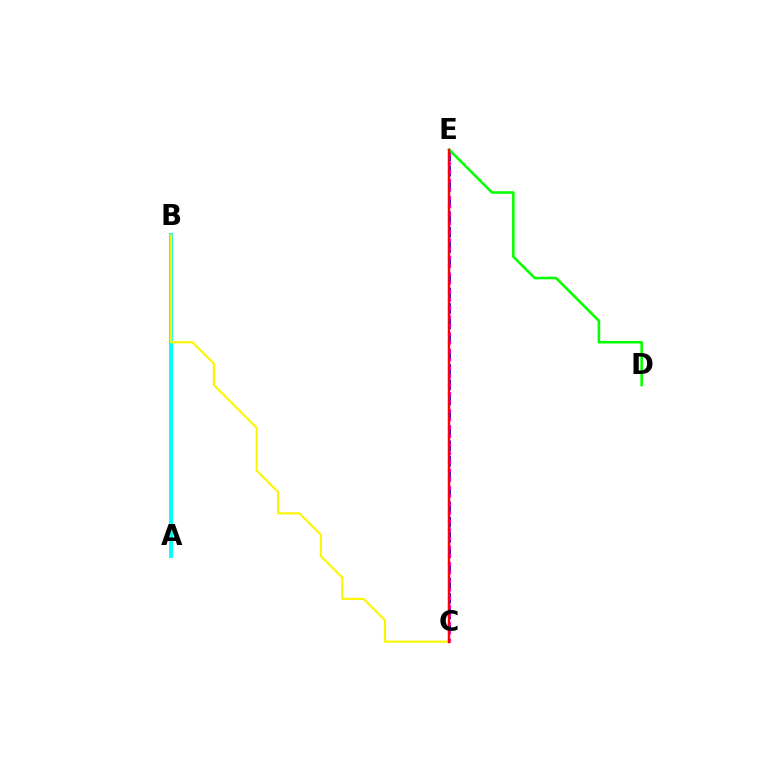{('C', 'E'): [{'color': '#0010ff', 'line_style': 'dashed', 'thickness': 2.07}, {'color': '#ee00ff', 'line_style': 'dotted', 'thickness': 2.32}, {'color': '#ff0000', 'line_style': 'solid', 'thickness': 1.75}], ('A', 'B'): [{'color': '#00fff6', 'line_style': 'solid', 'thickness': 2.8}], ('D', 'E'): [{'color': '#08ff00', 'line_style': 'solid', 'thickness': 1.86}], ('B', 'C'): [{'color': '#fcf500', 'line_style': 'solid', 'thickness': 1.52}]}